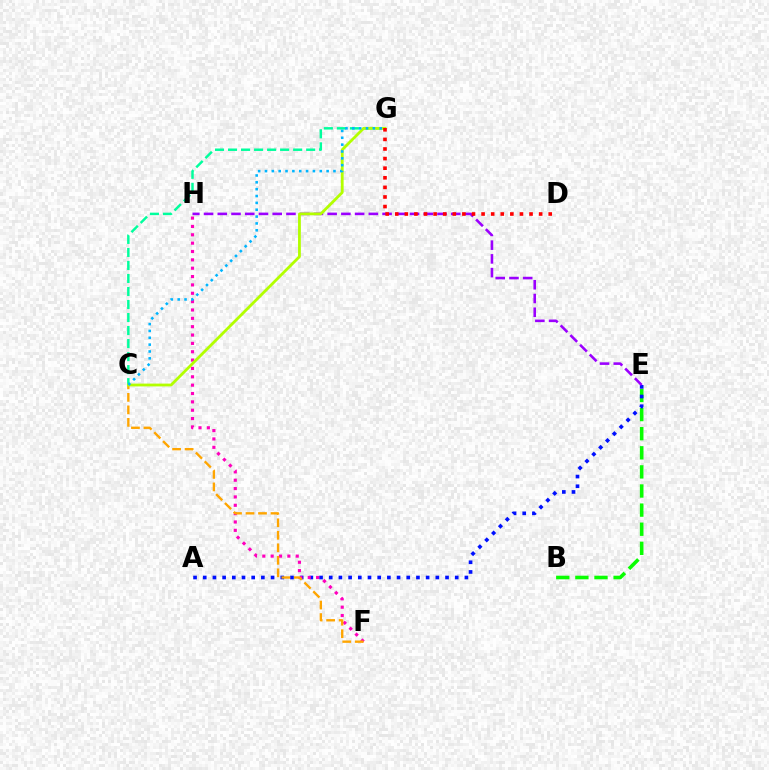{('B', 'E'): [{'color': '#08ff00', 'line_style': 'dashed', 'thickness': 2.6}], ('A', 'E'): [{'color': '#0010ff', 'line_style': 'dotted', 'thickness': 2.63}], ('F', 'H'): [{'color': '#ff00bd', 'line_style': 'dotted', 'thickness': 2.27}], ('C', 'G'): [{'color': '#00ff9d', 'line_style': 'dashed', 'thickness': 1.77}, {'color': '#b3ff00', 'line_style': 'solid', 'thickness': 2.02}, {'color': '#00b5ff', 'line_style': 'dotted', 'thickness': 1.86}], ('C', 'F'): [{'color': '#ffa500', 'line_style': 'dashed', 'thickness': 1.7}], ('E', 'H'): [{'color': '#9b00ff', 'line_style': 'dashed', 'thickness': 1.87}], ('D', 'G'): [{'color': '#ff0000', 'line_style': 'dotted', 'thickness': 2.61}]}